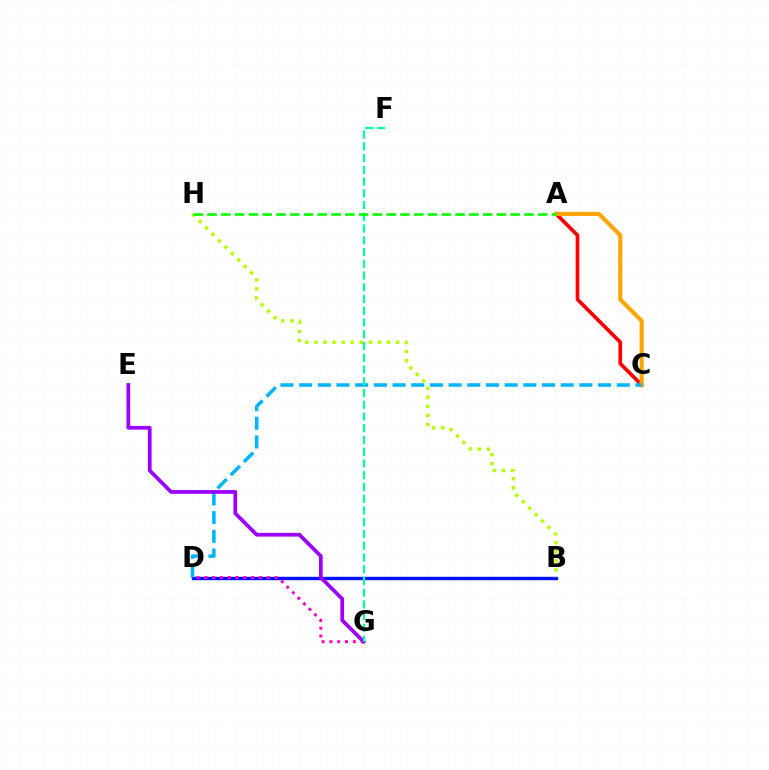{('B', 'D'): [{'color': '#0010ff', 'line_style': 'solid', 'thickness': 2.44}], ('D', 'G'): [{'color': '#ff00bd', 'line_style': 'dotted', 'thickness': 2.12}], ('B', 'H'): [{'color': '#b3ff00', 'line_style': 'dotted', 'thickness': 2.47}], ('A', 'C'): [{'color': '#ff0000', 'line_style': 'solid', 'thickness': 2.66}, {'color': '#ffa500', 'line_style': 'solid', 'thickness': 2.95}], ('C', 'D'): [{'color': '#00b5ff', 'line_style': 'dashed', 'thickness': 2.54}], ('E', 'G'): [{'color': '#9b00ff', 'line_style': 'solid', 'thickness': 2.69}], ('F', 'G'): [{'color': '#00ff9d', 'line_style': 'dashed', 'thickness': 1.6}], ('A', 'H'): [{'color': '#08ff00', 'line_style': 'dashed', 'thickness': 1.87}]}